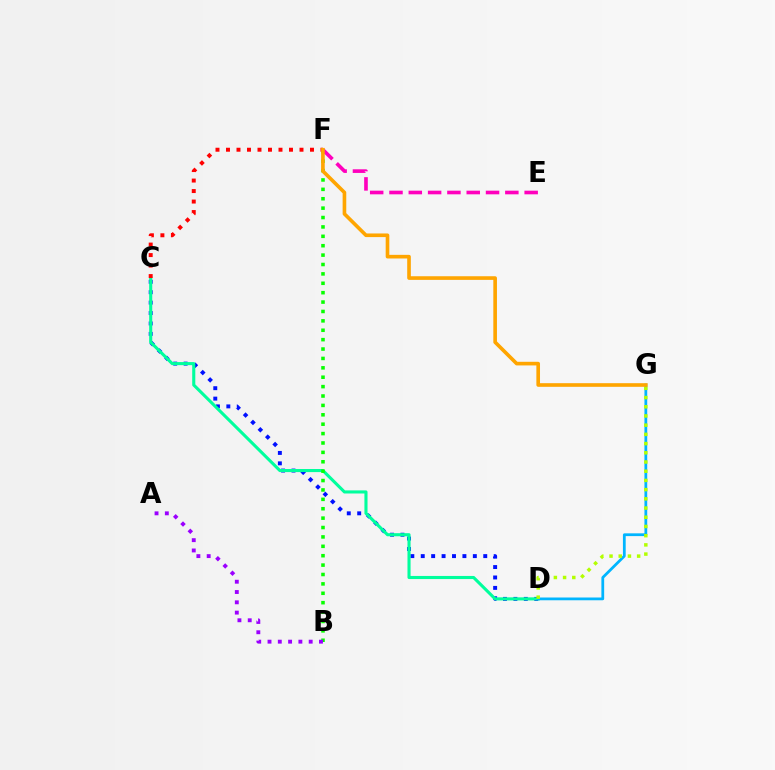{('C', 'D'): [{'color': '#0010ff', 'line_style': 'dotted', 'thickness': 2.83}, {'color': '#00ff9d', 'line_style': 'solid', 'thickness': 2.23}], ('B', 'F'): [{'color': '#08ff00', 'line_style': 'dotted', 'thickness': 2.55}], ('D', 'G'): [{'color': '#00b5ff', 'line_style': 'solid', 'thickness': 1.99}, {'color': '#b3ff00', 'line_style': 'dotted', 'thickness': 2.5}], ('E', 'F'): [{'color': '#ff00bd', 'line_style': 'dashed', 'thickness': 2.62}], ('A', 'B'): [{'color': '#9b00ff', 'line_style': 'dotted', 'thickness': 2.8}], ('C', 'F'): [{'color': '#ff0000', 'line_style': 'dotted', 'thickness': 2.85}], ('F', 'G'): [{'color': '#ffa500', 'line_style': 'solid', 'thickness': 2.62}]}